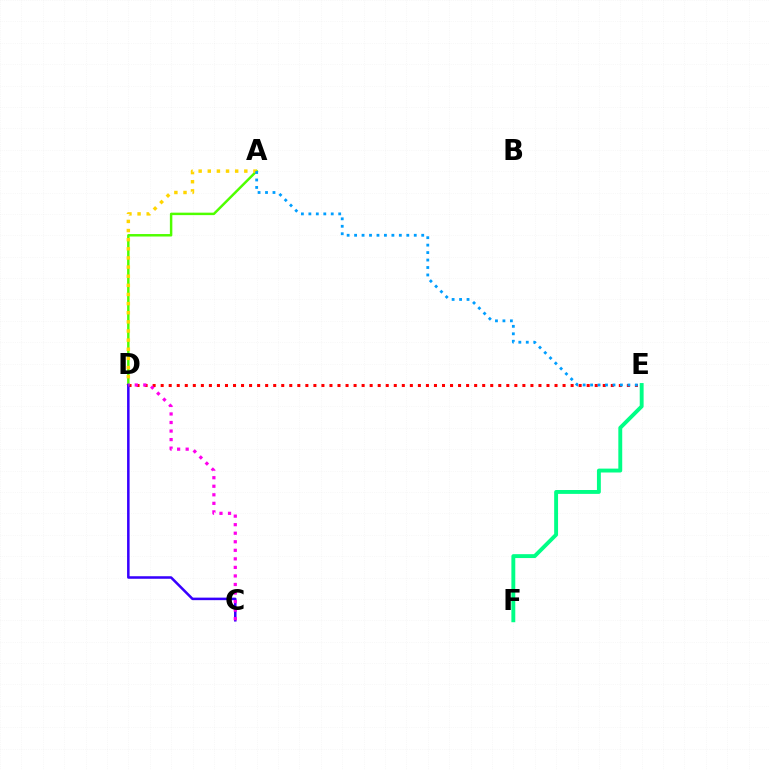{('D', 'E'): [{'color': '#ff0000', 'line_style': 'dotted', 'thickness': 2.18}], ('A', 'D'): [{'color': '#4fff00', 'line_style': 'solid', 'thickness': 1.78}, {'color': '#ffd500', 'line_style': 'dotted', 'thickness': 2.48}], ('E', 'F'): [{'color': '#00ff86', 'line_style': 'solid', 'thickness': 2.8}], ('A', 'E'): [{'color': '#009eff', 'line_style': 'dotted', 'thickness': 2.03}], ('C', 'D'): [{'color': '#3700ff', 'line_style': 'solid', 'thickness': 1.82}, {'color': '#ff00ed', 'line_style': 'dotted', 'thickness': 2.32}]}